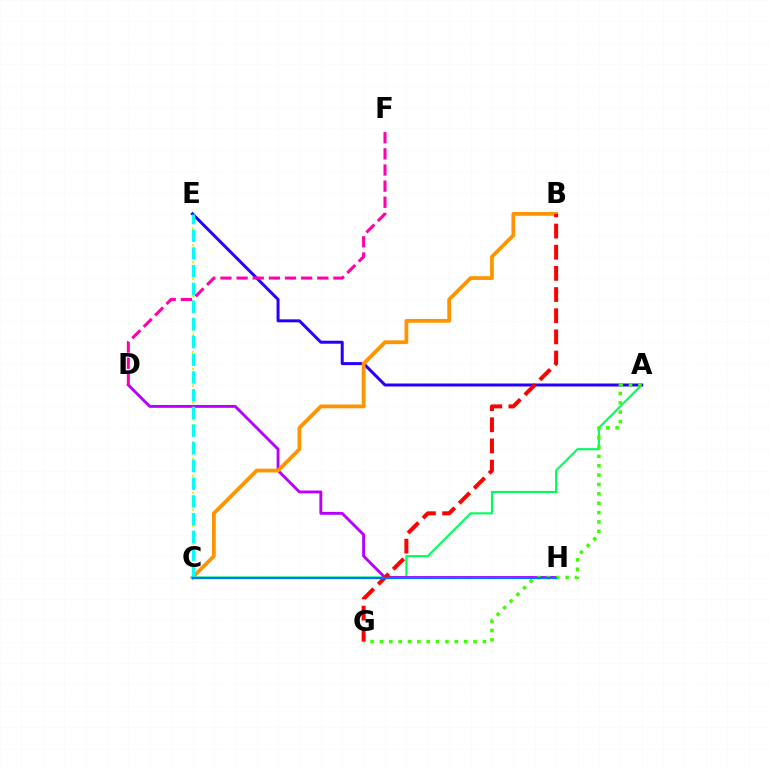{('A', 'C'): [{'color': '#00ff5c', 'line_style': 'solid', 'thickness': 1.53}], ('A', 'E'): [{'color': '#2500ff', 'line_style': 'solid', 'thickness': 2.16}], ('D', 'H'): [{'color': '#b900ff', 'line_style': 'solid', 'thickness': 2.08}], ('B', 'C'): [{'color': '#ff9400', 'line_style': 'solid', 'thickness': 2.71}], ('C', 'E'): [{'color': '#d1ff00', 'line_style': 'dotted', 'thickness': 1.53}, {'color': '#00fff6', 'line_style': 'dashed', 'thickness': 2.41}], ('A', 'G'): [{'color': '#3dff00', 'line_style': 'dotted', 'thickness': 2.54}], ('B', 'G'): [{'color': '#ff0000', 'line_style': 'dashed', 'thickness': 2.88}], ('C', 'H'): [{'color': '#0074ff', 'line_style': 'solid', 'thickness': 1.62}], ('D', 'F'): [{'color': '#ff00ac', 'line_style': 'dashed', 'thickness': 2.19}]}